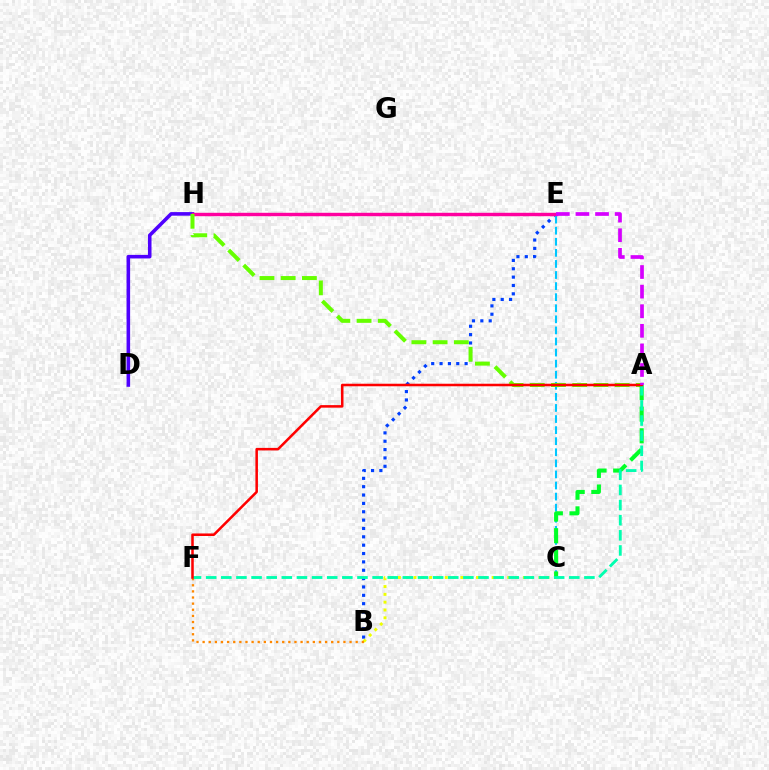{('D', 'H'): [{'color': '#4f00ff', 'line_style': 'solid', 'thickness': 2.57}], ('B', 'E'): [{'color': '#003fff', 'line_style': 'dotted', 'thickness': 2.27}], ('C', 'E'): [{'color': '#00c7ff', 'line_style': 'dashed', 'thickness': 1.51}], ('E', 'H'): [{'color': '#ff00a0', 'line_style': 'solid', 'thickness': 2.46}], ('B', 'C'): [{'color': '#eeff00', 'line_style': 'dotted', 'thickness': 2.12}], ('B', 'F'): [{'color': '#ff8800', 'line_style': 'dotted', 'thickness': 1.66}], ('A', 'H'): [{'color': '#66ff00', 'line_style': 'dashed', 'thickness': 2.88}], ('A', 'C'): [{'color': '#00ff27', 'line_style': 'dashed', 'thickness': 2.94}], ('A', 'F'): [{'color': '#00ffaf', 'line_style': 'dashed', 'thickness': 2.06}, {'color': '#ff0000', 'line_style': 'solid', 'thickness': 1.82}], ('A', 'E'): [{'color': '#d600ff', 'line_style': 'dashed', 'thickness': 2.66}]}